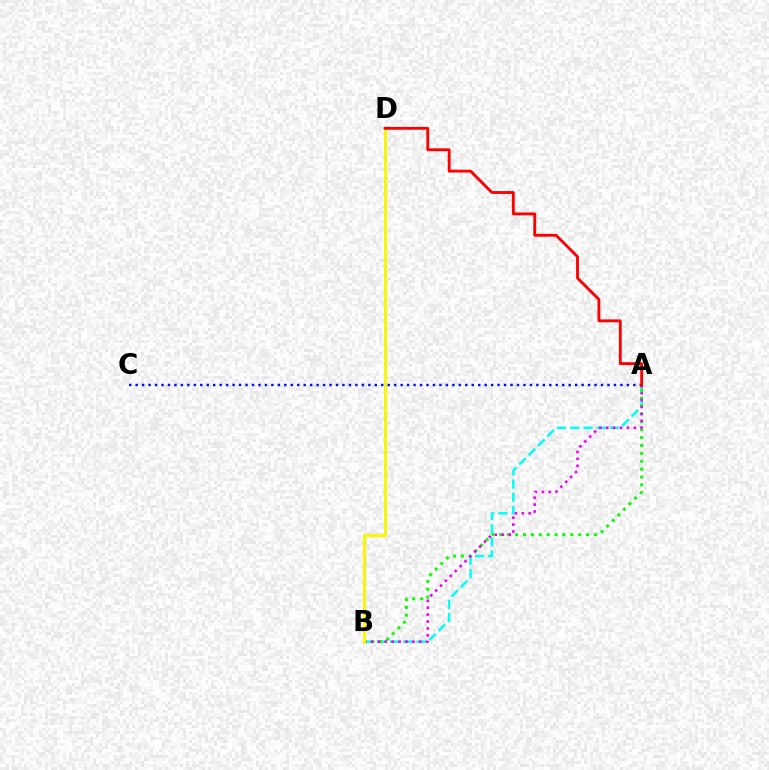{('A', 'B'): [{'color': '#00fff6', 'line_style': 'dashed', 'thickness': 1.8}, {'color': '#08ff00', 'line_style': 'dotted', 'thickness': 2.14}, {'color': '#ee00ff', 'line_style': 'dotted', 'thickness': 1.88}], ('A', 'C'): [{'color': '#0010ff', 'line_style': 'dotted', 'thickness': 1.76}], ('B', 'D'): [{'color': '#fcf500', 'line_style': 'solid', 'thickness': 2.09}], ('A', 'D'): [{'color': '#ff0000', 'line_style': 'solid', 'thickness': 2.05}]}